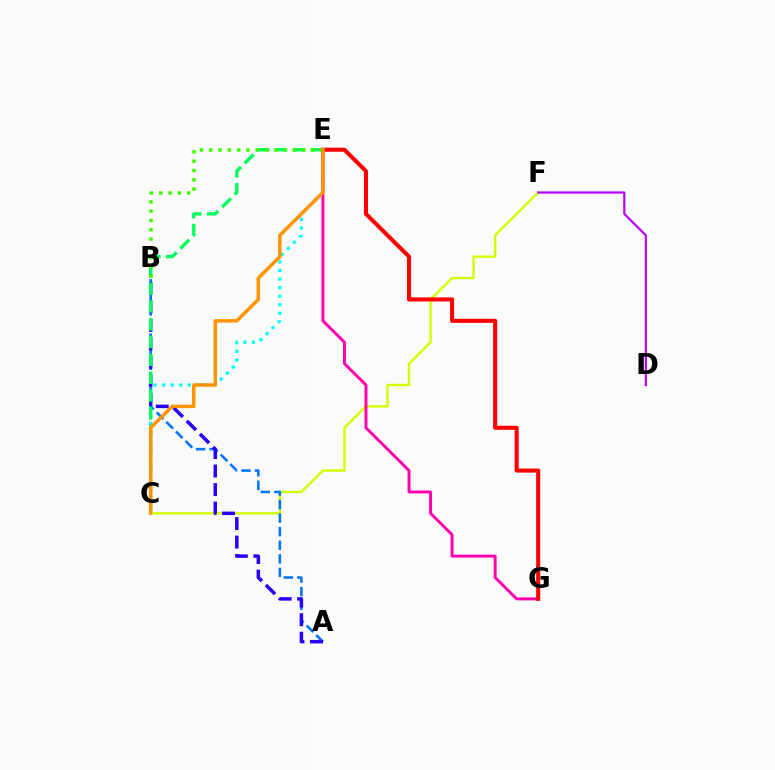{('C', 'E'): [{'color': '#00fff6', 'line_style': 'dotted', 'thickness': 2.33}, {'color': '#00ff5c', 'line_style': 'dashed', 'thickness': 2.42}, {'color': '#ff9400', 'line_style': 'solid', 'thickness': 2.51}], ('C', 'F'): [{'color': '#d1ff00', 'line_style': 'solid', 'thickness': 1.75}], ('A', 'B'): [{'color': '#0074ff', 'line_style': 'dashed', 'thickness': 1.84}, {'color': '#2500ff', 'line_style': 'dashed', 'thickness': 2.52}], ('E', 'G'): [{'color': '#ff00ac', 'line_style': 'solid', 'thickness': 2.13}, {'color': '#ff0000', 'line_style': 'solid', 'thickness': 2.93}], ('B', 'E'): [{'color': '#3dff00', 'line_style': 'dotted', 'thickness': 2.53}], ('D', 'F'): [{'color': '#b900ff', 'line_style': 'solid', 'thickness': 1.58}]}